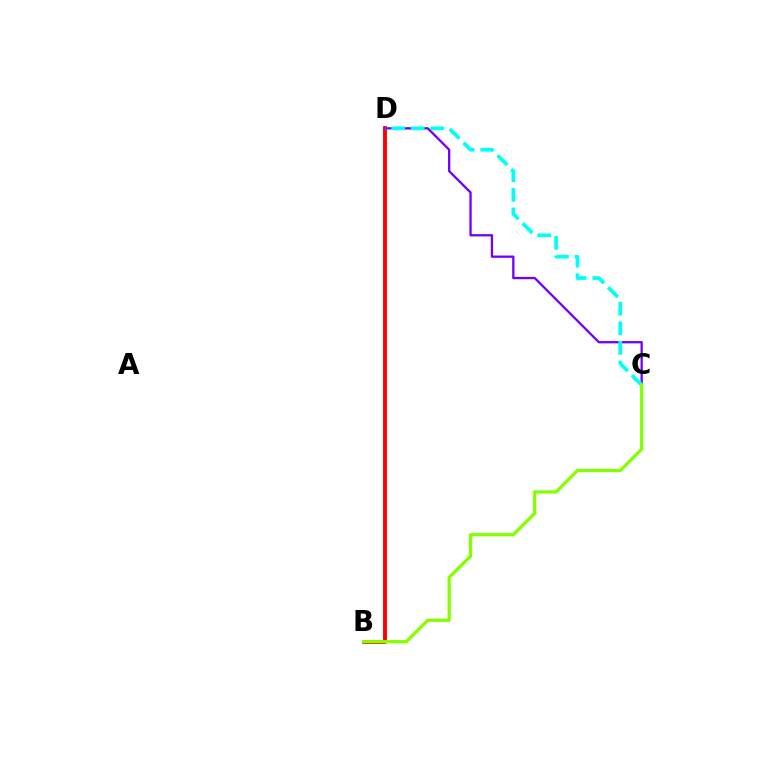{('B', 'D'): [{'color': '#ff0000', 'line_style': 'solid', 'thickness': 2.79}], ('C', 'D'): [{'color': '#7200ff', 'line_style': 'solid', 'thickness': 1.66}, {'color': '#00fff6', 'line_style': 'dashed', 'thickness': 2.66}], ('B', 'C'): [{'color': '#84ff00', 'line_style': 'solid', 'thickness': 2.35}]}